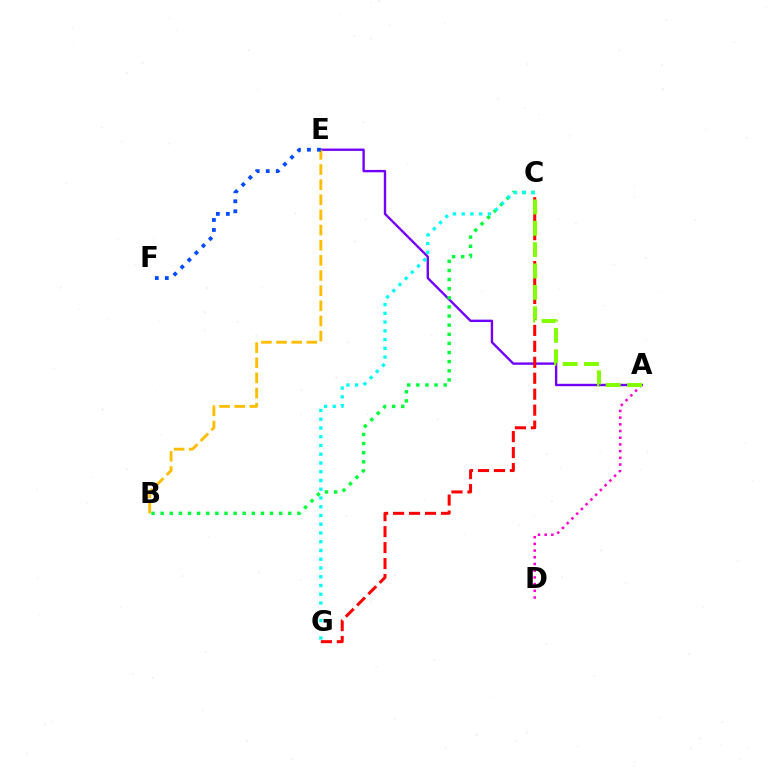{('A', 'E'): [{'color': '#7200ff', 'line_style': 'solid', 'thickness': 1.71}], ('C', 'G'): [{'color': '#ff0000', 'line_style': 'dashed', 'thickness': 2.17}, {'color': '#00fff6', 'line_style': 'dotted', 'thickness': 2.38}], ('B', 'E'): [{'color': '#ffbd00', 'line_style': 'dashed', 'thickness': 2.06}], ('A', 'D'): [{'color': '#ff00cf', 'line_style': 'dotted', 'thickness': 1.82}], ('B', 'C'): [{'color': '#00ff39', 'line_style': 'dotted', 'thickness': 2.48}], ('E', 'F'): [{'color': '#004bff', 'line_style': 'dotted', 'thickness': 2.72}], ('A', 'C'): [{'color': '#84ff00', 'line_style': 'dashed', 'thickness': 2.9}]}